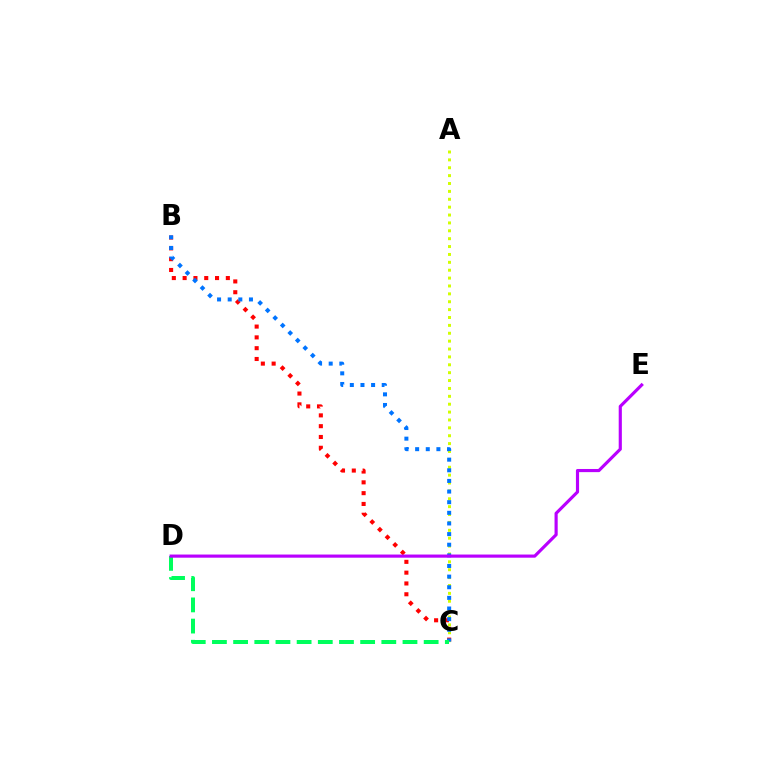{('B', 'C'): [{'color': '#ff0000', 'line_style': 'dotted', 'thickness': 2.94}, {'color': '#0074ff', 'line_style': 'dotted', 'thickness': 2.89}], ('A', 'C'): [{'color': '#d1ff00', 'line_style': 'dotted', 'thickness': 2.14}], ('C', 'D'): [{'color': '#00ff5c', 'line_style': 'dashed', 'thickness': 2.88}], ('D', 'E'): [{'color': '#b900ff', 'line_style': 'solid', 'thickness': 2.27}]}